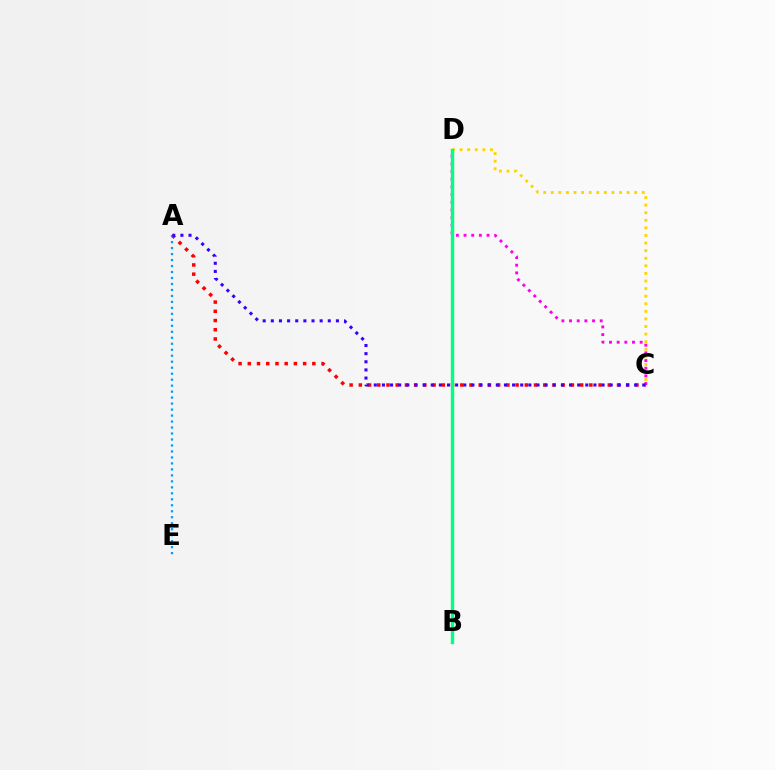{('C', 'D'): [{'color': '#ff00ed', 'line_style': 'dotted', 'thickness': 2.08}, {'color': '#ffd500', 'line_style': 'dotted', 'thickness': 2.06}], ('B', 'D'): [{'color': '#4fff00', 'line_style': 'solid', 'thickness': 2.21}, {'color': '#00ff86', 'line_style': 'solid', 'thickness': 2.41}], ('A', 'C'): [{'color': '#ff0000', 'line_style': 'dotted', 'thickness': 2.51}, {'color': '#3700ff', 'line_style': 'dotted', 'thickness': 2.21}], ('A', 'E'): [{'color': '#009eff', 'line_style': 'dotted', 'thickness': 1.63}]}